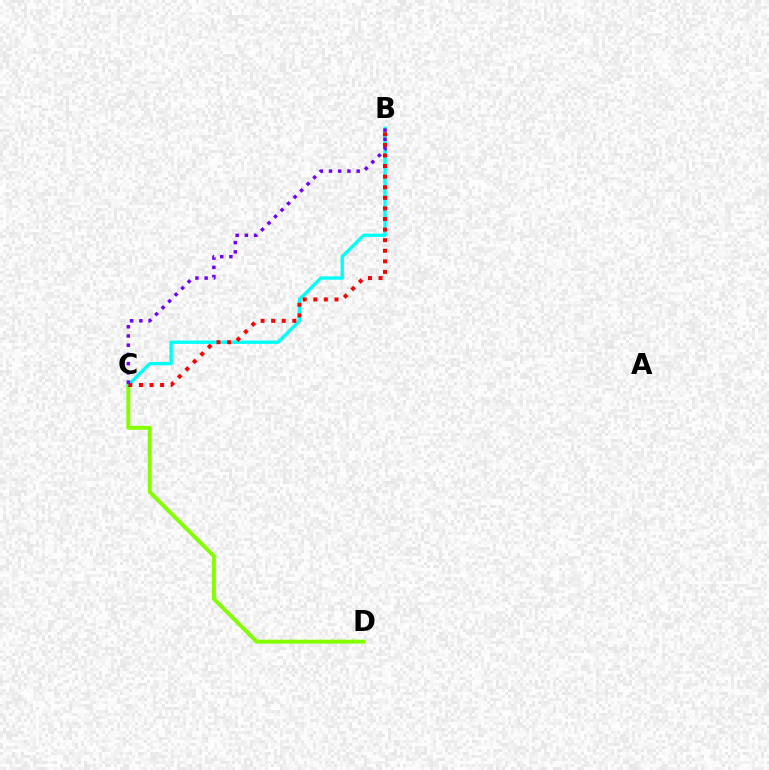{('C', 'D'): [{'color': '#84ff00', 'line_style': 'solid', 'thickness': 2.85}], ('B', 'C'): [{'color': '#00fff6', 'line_style': 'solid', 'thickness': 2.41}, {'color': '#ff0000', 'line_style': 'dotted', 'thickness': 2.88}, {'color': '#7200ff', 'line_style': 'dotted', 'thickness': 2.51}]}